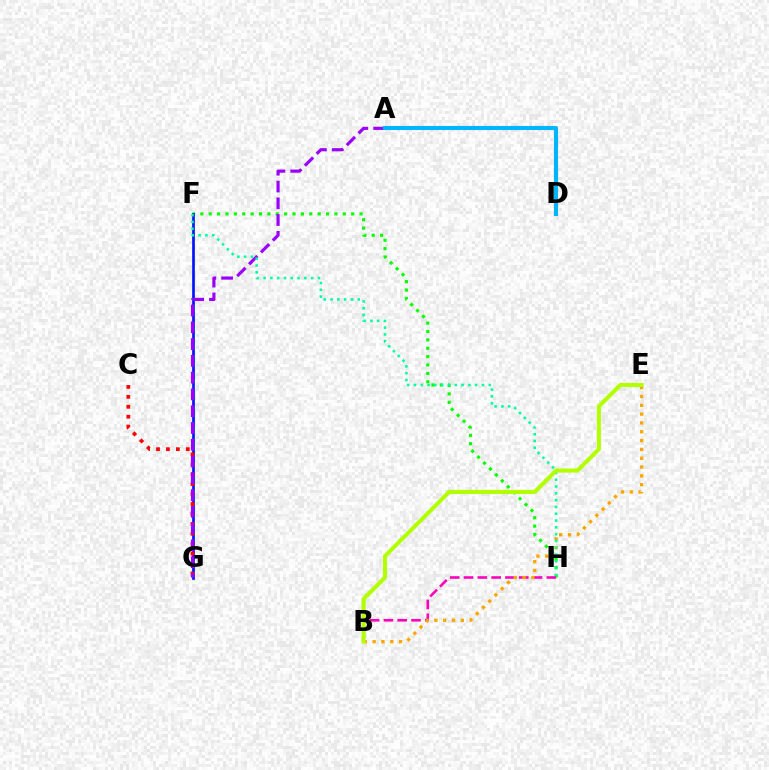{('F', 'H'): [{'color': '#08ff00', 'line_style': 'dotted', 'thickness': 2.28}, {'color': '#00ff9d', 'line_style': 'dotted', 'thickness': 1.85}], ('F', 'G'): [{'color': '#0010ff', 'line_style': 'solid', 'thickness': 1.92}], ('C', 'G'): [{'color': '#ff0000', 'line_style': 'dotted', 'thickness': 2.7}], ('B', 'H'): [{'color': '#ff00bd', 'line_style': 'dashed', 'thickness': 1.87}], ('A', 'G'): [{'color': '#9b00ff', 'line_style': 'dashed', 'thickness': 2.28}], ('A', 'D'): [{'color': '#00b5ff', 'line_style': 'solid', 'thickness': 2.95}], ('B', 'E'): [{'color': '#ffa500', 'line_style': 'dotted', 'thickness': 2.4}, {'color': '#b3ff00', 'line_style': 'solid', 'thickness': 2.93}]}